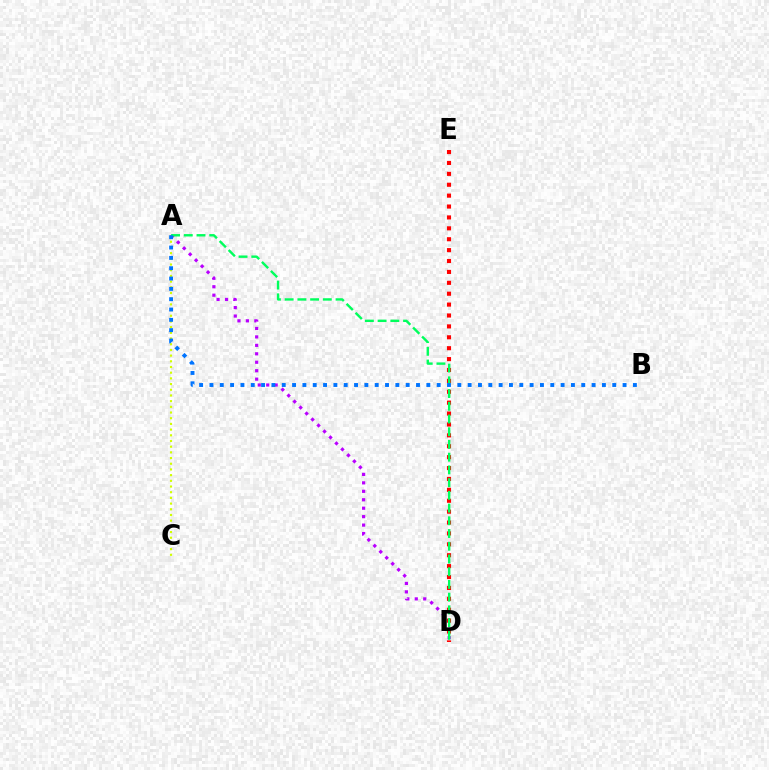{('A', 'C'): [{'color': '#d1ff00', 'line_style': 'dotted', 'thickness': 1.55}], ('A', 'D'): [{'color': '#b900ff', 'line_style': 'dotted', 'thickness': 2.3}, {'color': '#00ff5c', 'line_style': 'dashed', 'thickness': 1.73}], ('D', 'E'): [{'color': '#ff0000', 'line_style': 'dotted', 'thickness': 2.96}], ('A', 'B'): [{'color': '#0074ff', 'line_style': 'dotted', 'thickness': 2.81}]}